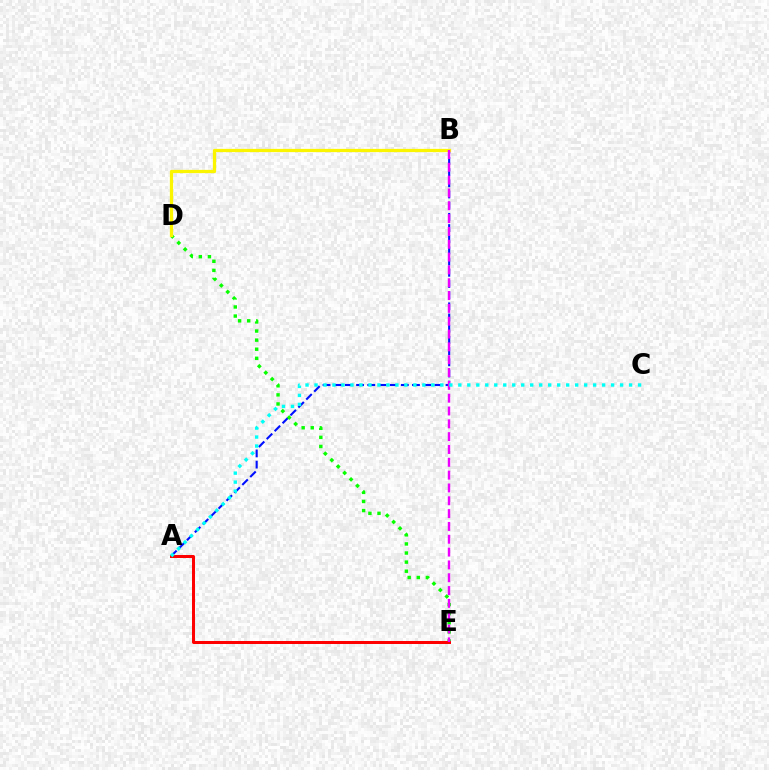{('A', 'B'): [{'color': '#0010ff', 'line_style': 'dashed', 'thickness': 1.52}], ('D', 'E'): [{'color': '#08ff00', 'line_style': 'dotted', 'thickness': 2.47}], ('B', 'D'): [{'color': '#fcf500', 'line_style': 'solid', 'thickness': 2.35}], ('A', 'E'): [{'color': '#ff0000', 'line_style': 'solid', 'thickness': 2.17}], ('B', 'E'): [{'color': '#ee00ff', 'line_style': 'dashed', 'thickness': 1.74}], ('A', 'C'): [{'color': '#00fff6', 'line_style': 'dotted', 'thickness': 2.44}]}